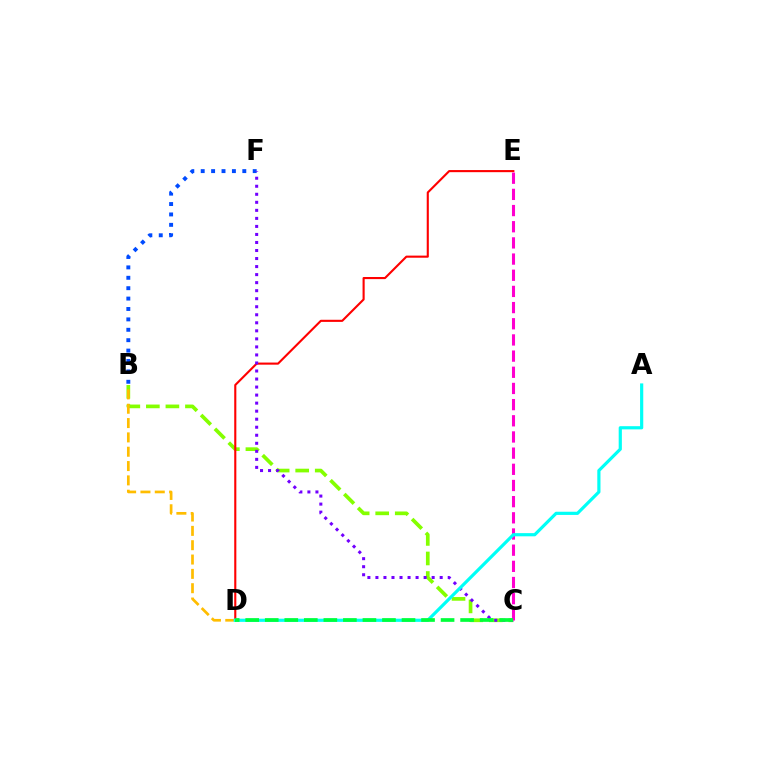{('B', 'F'): [{'color': '#004bff', 'line_style': 'dotted', 'thickness': 2.83}], ('B', 'C'): [{'color': '#84ff00', 'line_style': 'dashed', 'thickness': 2.66}], ('D', 'E'): [{'color': '#ff0000', 'line_style': 'solid', 'thickness': 1.52}], ('C', 'F'): [{'color': '#7200ff', 'line_style': 'dotted', 'thickness': 2.18}], ('B', 'D'): [{'color': '#ffbd00', 'line_style': 'dashed', 'thickness': 1.95}], ('C', 'E'): [{'color': '#ff00cf', 'line_style': 'dashed', 'thickness': 2.2}], ('A', 'D'): [{'color': '#00fff6', 'line_style': 'solid', 'thickness': 2.29}], ('C', 'D'): [{'color': '#00ff39', 'line_style': 'dashed', 'thickness': 2.65}]}